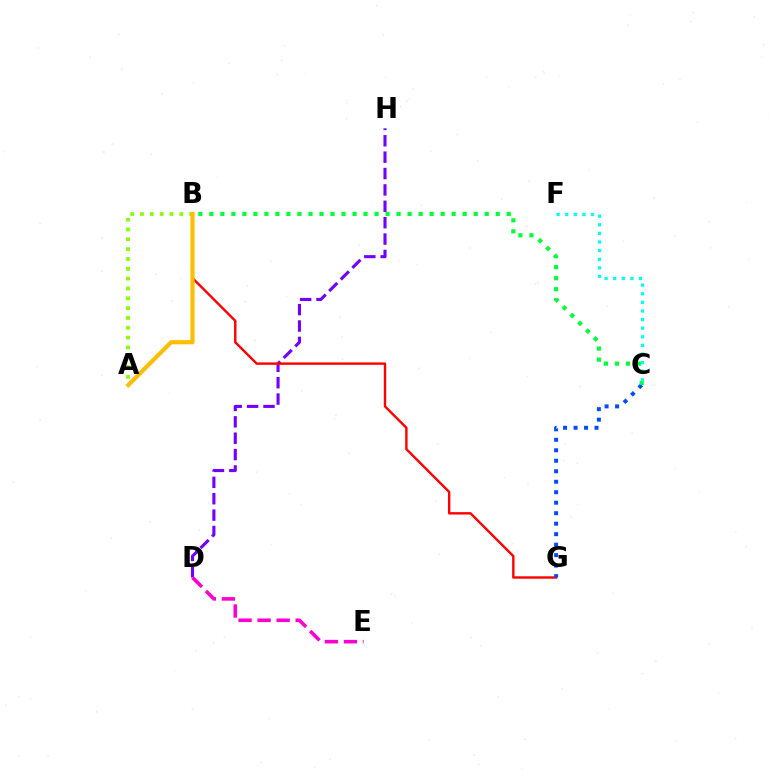{('A', 'B'): [{'color': '#84ff00', 'line_style': 'dotted', 'thickness': 2.67}, {'color': '#ffbd00', 'line_style': 'solid', 'thickness': 3.0}], ('D', 'H'): [{'color': '#7200ff', 'line_style': 'dashed', 'thickness': 2.23}], ('B', 'G'): [{'color': '#ff0000', 'line_style': 'solid', 'thickness': 1.73}], ('C', 'G'): [{'color': '#004bff', 'line_style': 'dotted', 'thickness': 2.85}], ('B', 'C'): [{'color': '#00ff39', 'line_style': 'dotted', 'thickness': 2.99}], ('C', 'F'): [{'color': '#00fff6', 'line_style': 'dotted', 'thickness': 2.34}], ('D', 'E'): [{'color': '#ff00cf', 'line_style': 'dashed', 'thickness': 2.59}]}